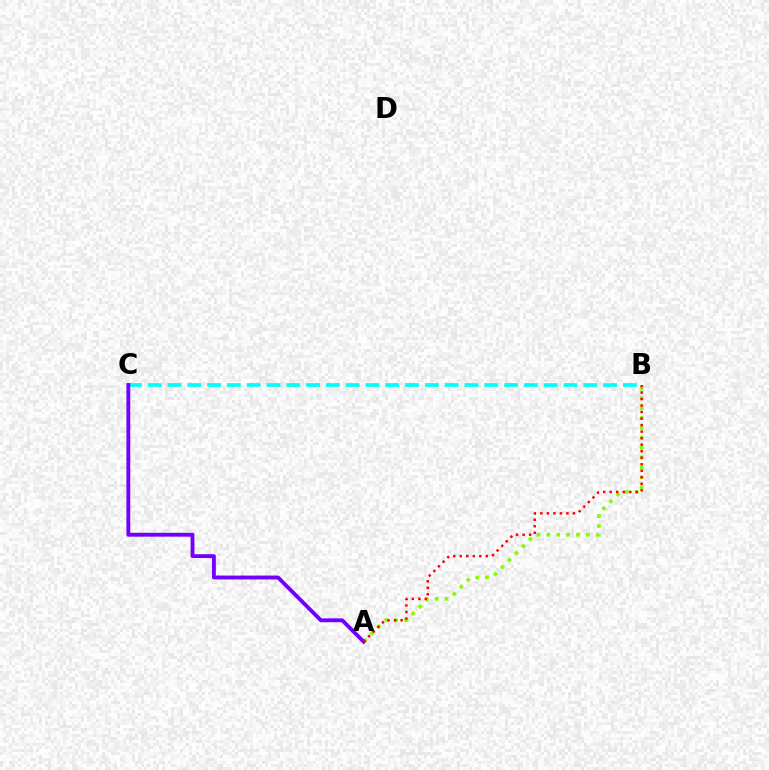{('A', 'B'): [{'color': '#84ff00', 'line_style': 'dotted', 'thickness': 2.68}, {'color': '#ff0000', 'line_style': 'dotted', 'thickness': 1.77}], ('B', 'C'): [{'color': '#00fff6', 'line_style': 'dashed', 'thickness': 2.69}], ('A', 'C'): [{'color': '#7200ff', 'line_style': 'solid', 'thickness': 2.78}]}